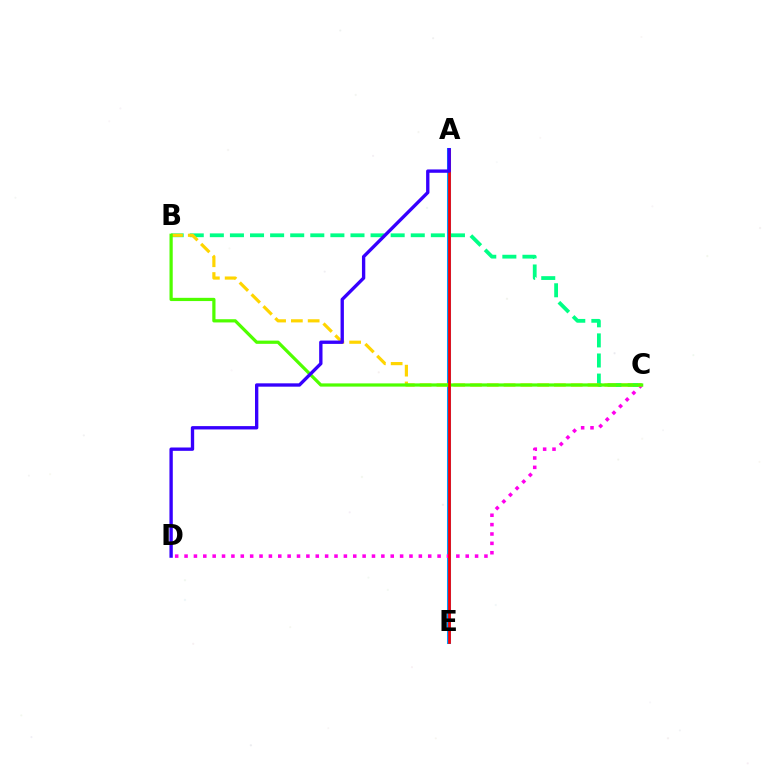{('B', 'C'): [{'color': '#00ff86', 'line_style': 'dashed', 'thickness': 2.73}, {'color': '#ffd500', 'line_style': 'dashed', 'thickness': 2.28}, {'color': '#4fff00', 'line_style': 'solid', 'thickness': 2.32}], ('A', 'E'): [{'color': '#009eff', 'line_style': 'solid', 'thickness': 2.91}, {'color': '#ff0000', 'line_style': 'solid', 'thickness': 1.95}], ('C', 'D'): [{'color': '#ff00ed', 'line_style': 'dotted', 'thickness': 2.55}], ('A', 'D'): [{'color': '#3700ff', 'line_style': 'solid', 'thickness': 2.41}]}